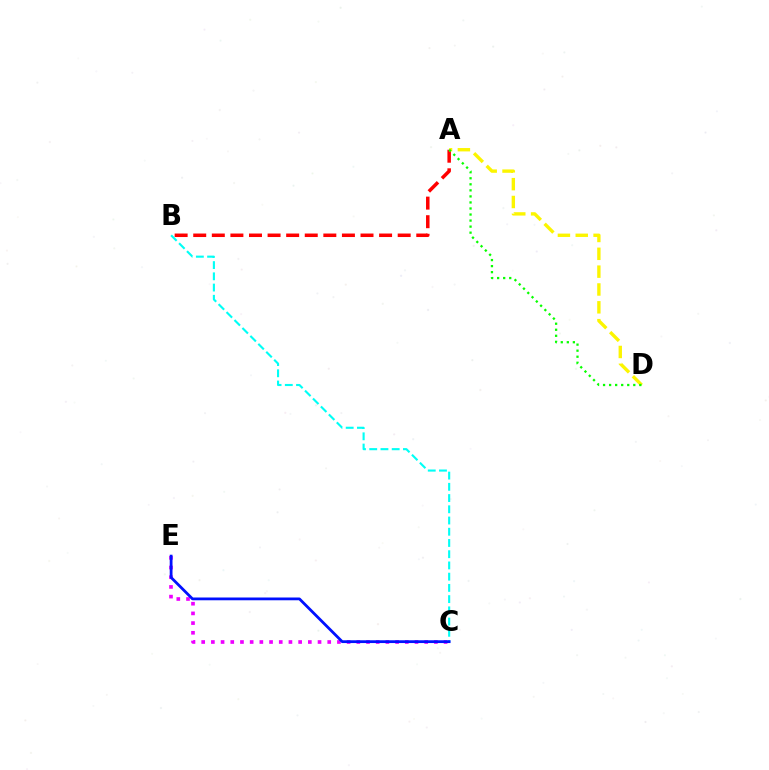{('A', 'B'): [{'color': '#ff0000', 'line_style': 'dashed', 'thickness': 2.53}], ('A', 'D'): [{'color': '#fcf500', 'line_style': 'dashed', 'thickness': 2.42}, {'color': '#08ff00', 'line_style': 'dotted', 'thickness': 1.64}], ('B', 'C'): [{'color': '#00fff6', 'line_style': 'dashed', 'thickness': 1.53}], ('C', 'E'): [{'color': '#ee00ff', 'line_style': 'dotted', 'thickness': 2.63}, {'color': '#0010ff', 'line_style': 'solid', 'thickness': 2.0}]}